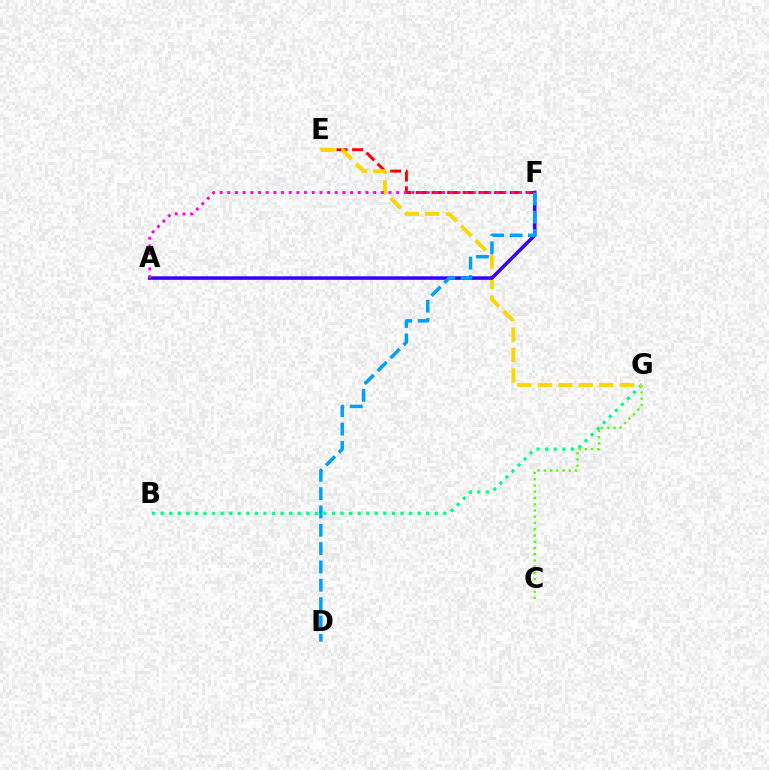{('B', 'G'): [{'color': '#00ff86', 'line_style': 'dotted', 'thickness': 2.33}], ('C', 'G'): [{'color': '#4fff00', 'line_style': 'dotted', 'thickness': 1.7}], ('E', 'F'): [{'color': '#ff0000', 'line_style': 'dashed', 'thickness': 2.13}], ('E', 'G'): [{'color': '#ffd500', 'line_style': 'dashed', 'thickness': 2.78}], ('A', 'F'): [{'color': '#3700ff', 'line_style': 'solid', 'thickness': 2.54}, {'color': '#ff00ed', 'line_style': 'dotted', 'thickness': 2.09}], ('D', 'F'): [{'color': '#009eff', 'line_style': 'dashed', 'thickness': 2.49}]}